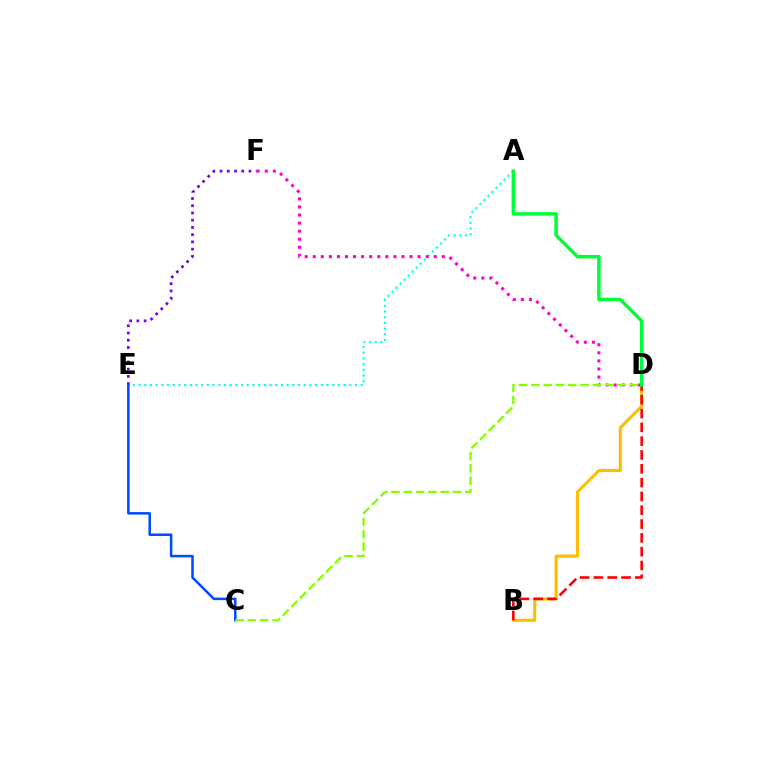{('A', 'E'): [{'color': '#00fff6', 'line_style': 'dotted', 'thickness': 1.55}], ('B', 'D'): [{'color': '#ffbd00', 'line_style': 'solid', 'thickness': 2.23}, {'color': '#ff0000', 'line_style': 'dashed', 'thickness': 1.88}], ('E', 'F'): [{'color': '#7200ff', 'line_style': 'dotted', 'thickness': 1.97}], ('D', 'F'): [{'color': '#ff00cf', 'line_style': 'dotted', 'thickness': 2.19}], ('C', 'E'): [{'color': '#004bff', 'line_style': 'solid', 'thickness': 1.82}], ('A', 'D'): [{'color': '#00ff39', 'line_style': 'solid', 'thickness': 2.51}], ('C', 'D'): [{'color': '#84ff00', 'line_style': 'dashed', 'thickness': 1.67}]}